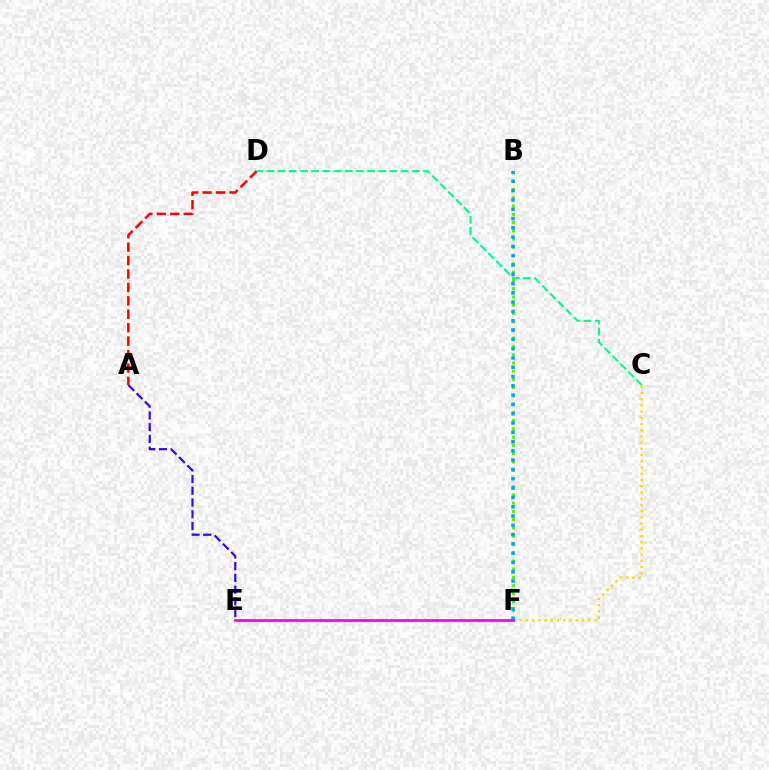{('B', 'F'): [{'color': '#4fff00', 'line_style': 'dotted', 'thickness': 2.24}, {'color': '#009eff', 'line_style': 'dotted', 'thickness': 2.53}], ('C', 'F'): [{'color': '#ffd500', 'line_style': 'dotted', 'thickness': 1.69}], ('A', 'E'): [{'color': '#3700ff', 'line_style': 'dashed', 'thickness': 1.59}], ('A', 'D'): [{'color': '#ff0000', 'line_style': 'dashed', 'thickness': 1.82}], ('C', 'D'): [{'color': '#00ff86', 'line_style': 'dashed', 'thickness': 1.52}], ('E', 'F'): [{'color': '#ff00ed', 'line_style': 'solid', 'thickness': 1.98}]}